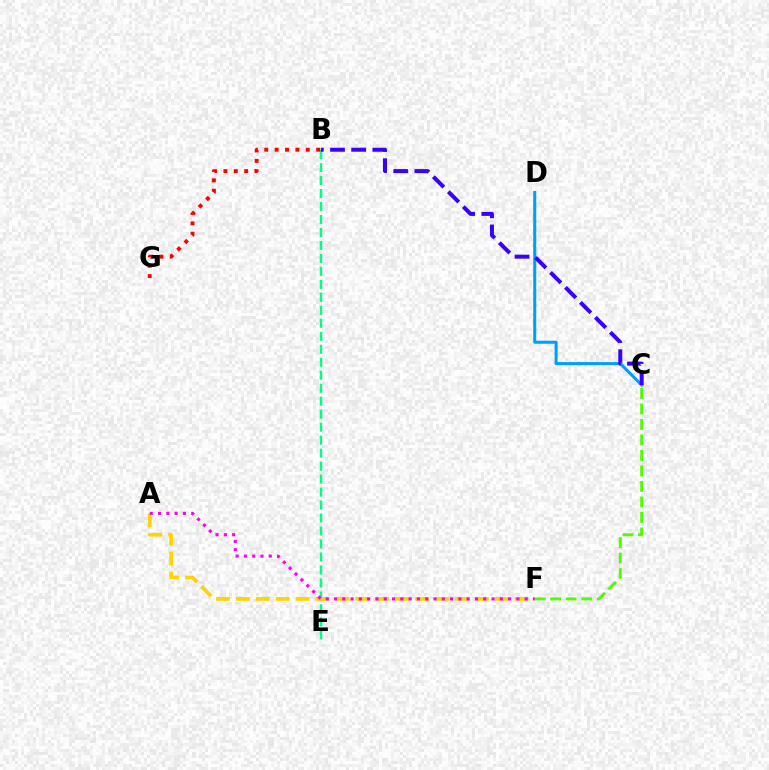{('B', 'E'): [{'color': '#00ff86', 'line_style': 'dashed', 'thickness': 1.76}], ('C', 'F'): [{'color': '#4fff00', 'line_style': 'dashed', 'thickness': 2.11}], ('A', 'F'): [{'color': '#ffd500', 'line_style': 'dashed', 'thickness': 2.7}, {'color': '#ff00ed', 'line_style': 'dotted', 'thickness': 2.25}], ('B', 'G'): [{'color': '#ff0000', 'line_style': 'dotted', 'thickness': 2.82}], ('C', 'D'): [{'color': '#009eff', 'line_style': 'solid', 'thickness': 2.19}], ('B', 'C'): [{'color': '#3700ff', 'line_style': 'dashed', 'thickness': 2.87}]}